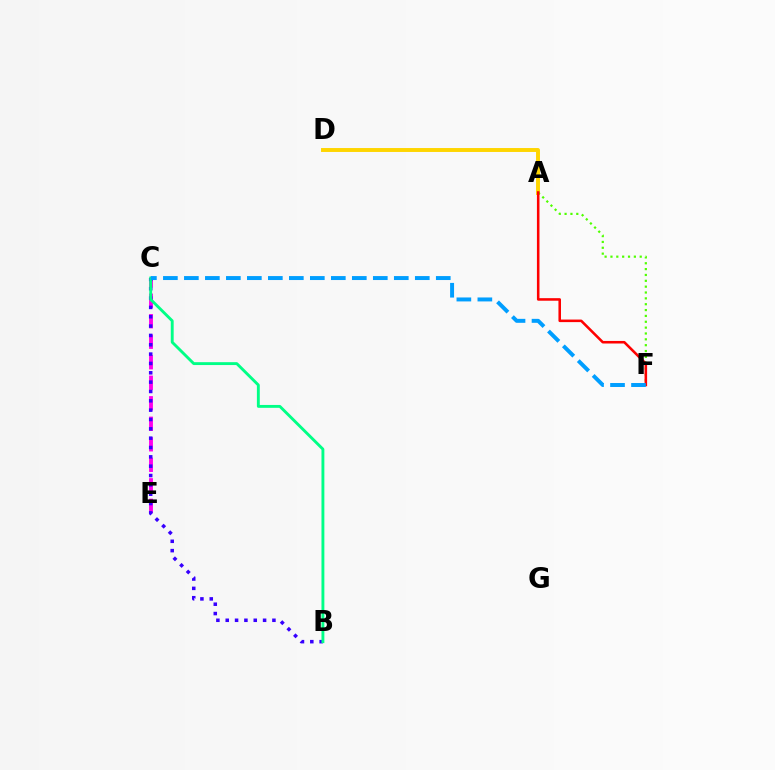{('C', 'E'): [{'color': '#ff00ed', 'line_style': 'dashed', 'thickness': 2.79}], ('A', 'D'): [{'color': '#ffd500', 'line_style': 'solid', 'thickness': 2.82}], ('B', 'C'): [{'color': '#3700ff', 'line_style': 'dotted', 'thickness': 2.54}, {'color': '#00ff86', 'line_style': 'solid', 'thickness': 2.07}], ('A', 'F'): [{'color': '#4fff00', 'line_style': 'dotted', 'thickness': 1.59}, {'color': '#ff0000', 'line_style': 'solid', 'thickness': 1.84}], ('C', 'F'): [{'color': '#009eff', 'line_style': 'dashed', 'thickness': 2.85}]}